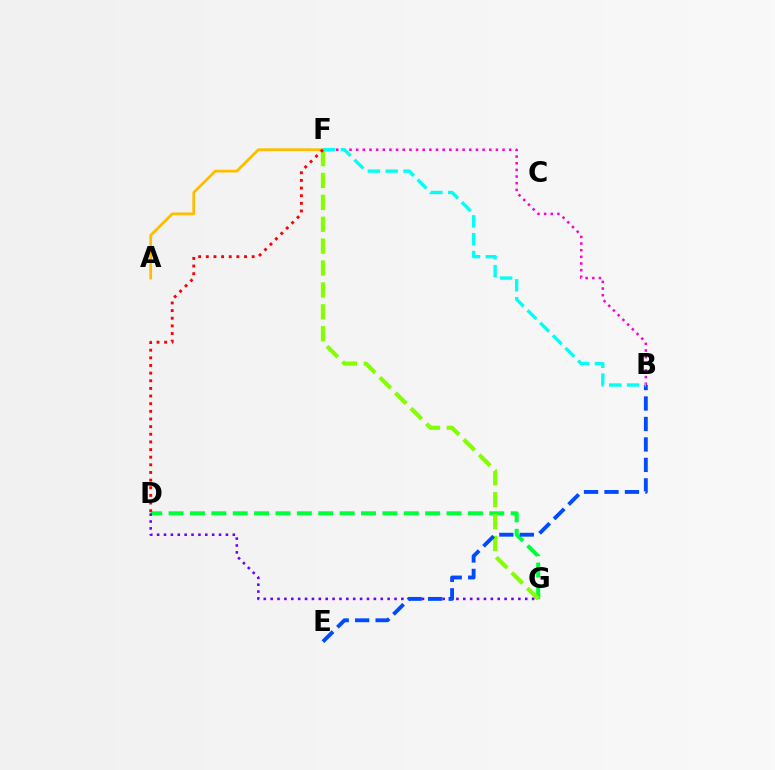{('D', 'G'): [{'color': '#00ff39', 'line_style': 'dashed', 'thickness': 2.9}, {'color': '#7200ff', 'line_style': 'dotted', 'thickness': 1.87}], ('A', 'F'): [{'color': '#ffbd00', 'line_style': 'solid', 'thickness': 1.99}], ('F', 'G'): [{'color': '#84ff00', 'line_style': 'dashed', 'thickness': 2.97}], ('B', 'E'): [{'color': '#004bff', 'line_style': 'dashed', 'thickness': 2.78}], ('B', 'F'): [{'color': '#ff00cf', 'line_style': 'dotted', 'thickness': 1.81}, {'color': '#00fff6', 'line_style': 'dashed', 'thickness': 2.42}], ('D', 'F'): [{'color': '#ff0000', 'line_style': 'dotted', 'thickness': 2.08}]}